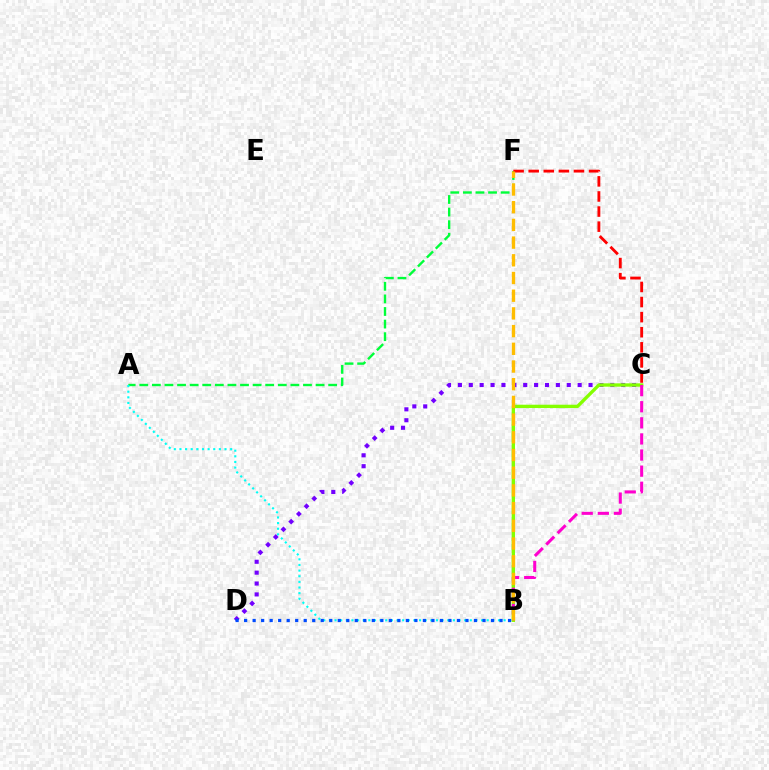{('C', 'D'): [{'color': '#7200ff', 'line_style': 'dotted', 'thickness': 2.96}], ('A', 'F'): [{'color': '#00ff39', 'line_style': 'dashed', 'thickness': 1.71}], ('B', 'C'): [{'color': '#84ff00', 'line_style': 'solid', 'thickness': 2.41}, {'color': '#ff00cf', 'line_style': 'dashed', 'thickness': 2.19}], ('A', 'B'): [{'color': '#00fff6', 'line_style': 'dotted', 'thickness': 1.53}], ('C', 'F'): [{'color': '#ff0000', 'line_style': 'dashed', 'thickness': 2.05}], ('B', 'D'): [{'color': '#004bff', 'line_style': 'dotted', 'thickness': 2.31}], ('B', 'F'): [{'color': '#ffbd00', 'line_style': 'dashed', 'thickness': 2.4}]}